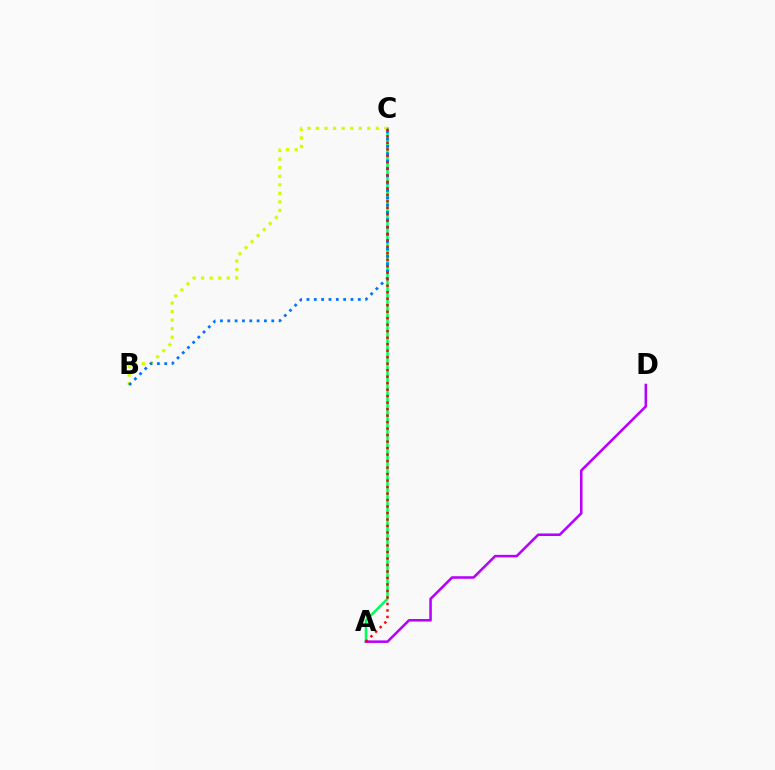{('A', 'C'): [{'color': '#00ff5c', 'line_style': 'solid', 'thickness': 1.8}, {'color': '#ff0000', 'line_style': 'dotted', 'thickness': 1.76}], ('B', 'C'): [{'color': '#d1ff00', 'line_style': 'dotted', 'thickness': 2.32}, {'color': '#0074ff', 'line_style': 'dotted', 'thickness': 1.99}], ('A', 'D'): [{'color': '#b900ff', 'line_style': 'solid', 'thickness': 1.84}]}